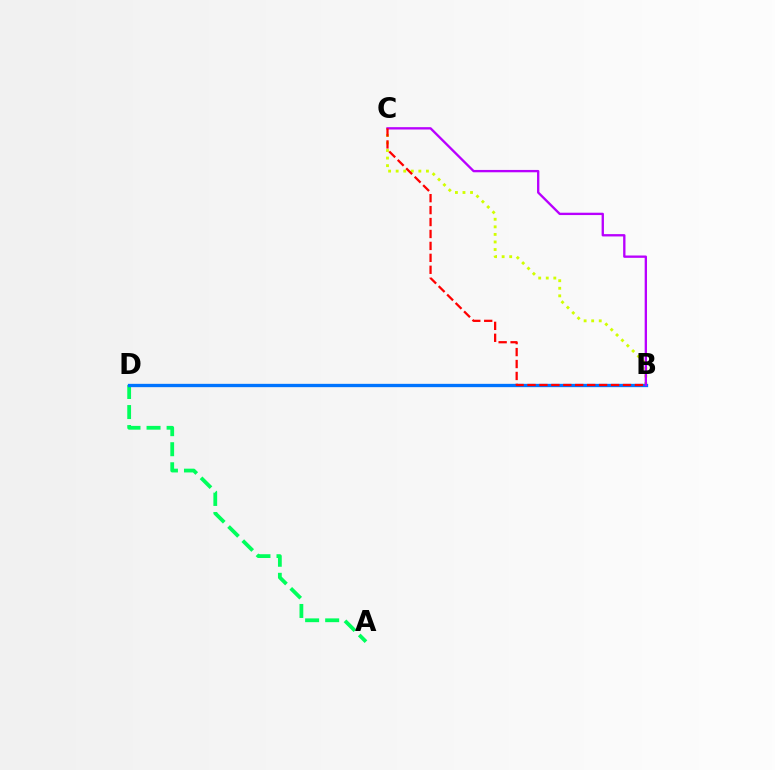{('B', 'C'): [{'color': '#d1ff00', 'line_style': 'dotted', 'thickness': 2.05}, {'color': '#b900ff', 'line_style': 'solid', 'thickness': 1.68}, {'color': '#ff0000', 'line_style': 'dashed', 'thickness': 1.62}], ('A', 'D'): [{'color': '#00ff5c', 'line_style': 'dashed', 'thickness': 2.72}], ('B', 'D'): [{'color': '#0074ff', 'line_style': 'solid', 'thickness': 2.39}]}